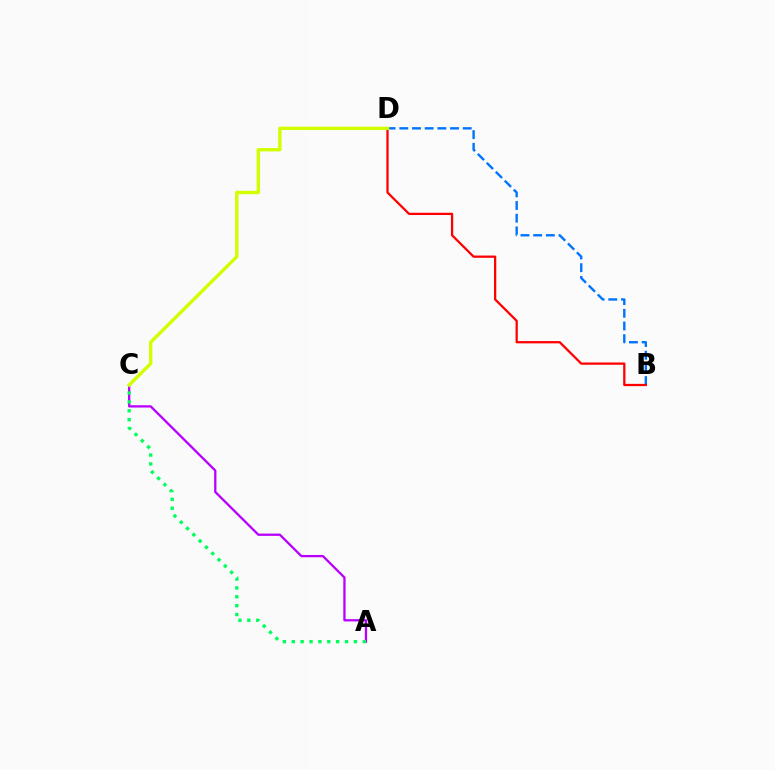{('A', 'C'): [{'color': '#b900ff', 'line_style': 'solid', 'thickness': 1.65}, {'color': '#00ff5c', 'line_style': 'dotted', 'thickness': 2.41}], ('B', 'D'): [{'color': '#0074ff', 'line_style': 'dashed', 'thickness': 1.72}, {'color': '#ff0000', 'line_style': 'solid', 'thickness': 1.63}], ('C', 'D'): [{'color': '#d1ff00', 'line_style': 'solid', 'thickness': 2.43}]}